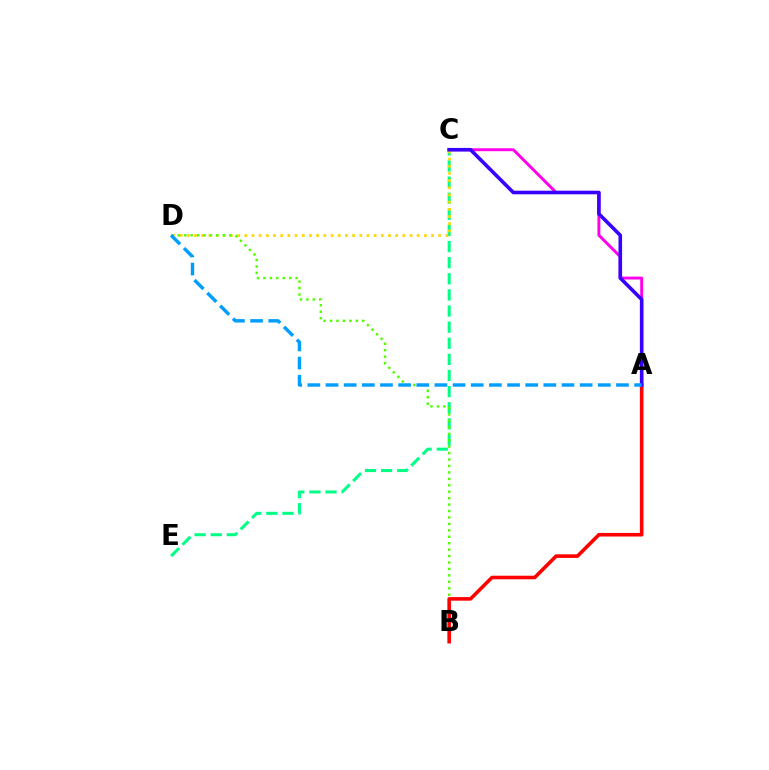{('A', 'C'): [{'color': '#ff00ed', 'line_style': 'solid', 'thickness': 2.11}, {'color': '#3700ff', 'line_style': 'solid', 'thickness': 2.59}], ('C', 'E'): [{'color': '#00ff86', 'line_style': 'dashed', 'thickness': 2.19}], ('C', 'D'): [{'color': '#ffd500', 'line_style': 'dotted', 'thickness': 1.95}], ('B', 'D'): [{'color': '#4fff00', 'line_style': 'dotted', 'thickness': 1.75}], ('A', 'B'): [{'color': '#ff0000', 'line_style': 'solid', 'thickness': 2.58}], ('A', 'D'): [{'color': '#009eff', 'line_style': 'dashed', 'thickness': 2.47}]}